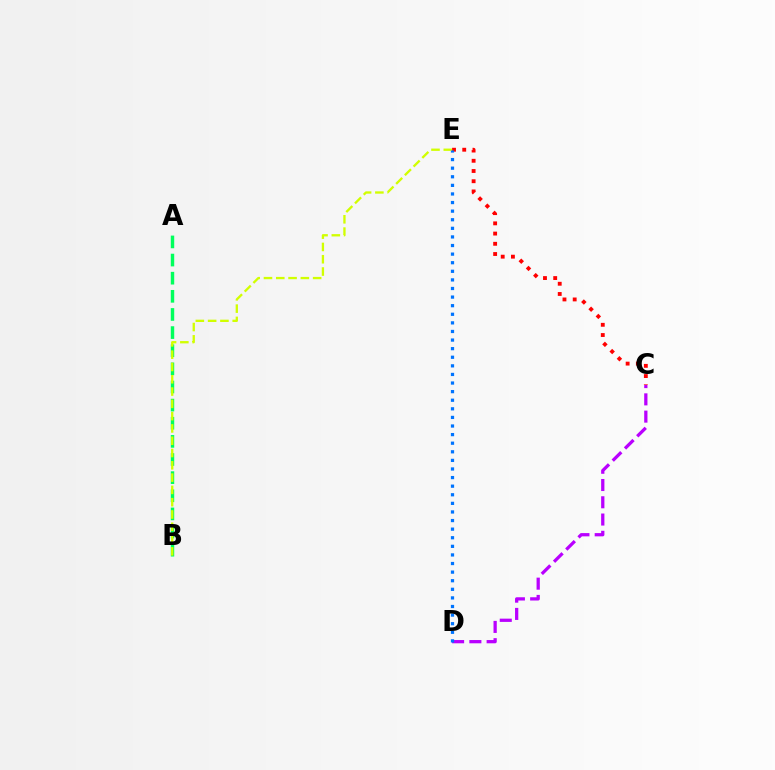{('A', 'B'): [{'color': '#00ff5c', 'line_style': 'dashed', 'thickness': 2.46}], ('C', 'E'): [{'color': '#ff0000', 'line_style': 'dotted', 'thickness': 2.78}], ('C', 'D'): [{'color': '#b900ff', 'line_style': 'dashed', 'thickness': 2.34}], ('B', 'E'): [{'color': '#d1ff00', 'line_style': 'dashed', 'thickness': 1.67}], ('D', 'E'): [{'color': '#0074ff', 'line_style': 'dotted', 'thickness': 2.34}]}